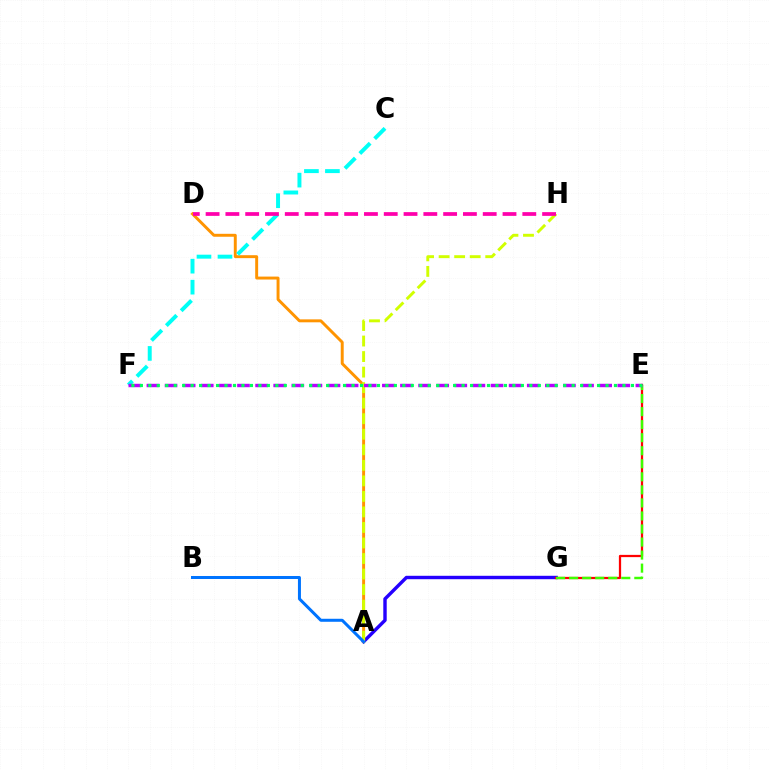{('A', 'G'): [{'color': '#2500ff', 'line_style': 'solid', 'thickness': 2.46}], ('E', 'G'): [{'color': '#ff0000', 'line_style': 'solid', 'thickness': 1.62}, {'color': '#3dff00', 'line_style': 'dashed', 'thickness': 1.77}], ('A', 'D'): [{'color': '#ff9400', 'line_style': 'solid', 'thickness': 2.12}], ('C', 'F'): [{'color': '#00fff6', 'line_style': 'dashed', 'thickness': 2.85}], ('A', 'H'): [{'color': '#d1ff00', 'line_style': 'dashed', 'thickness': 2.11}], ('E', 'F'): [{'color': '#b900ff', 'line_style': 'dashed', 'thickness': 2.46}, {'color': '#00ff5c', 'line_style': 'dotted', 'thickness': 2.3}], ('D', 'H'): [{'color': '#ff00ac', 'line_style': 'dashed', 'thickness': 2.69}], ('A', 'B'): [{'color': '#0074ff', 'line_style': 'solid', 'thickness': 2.17}]}